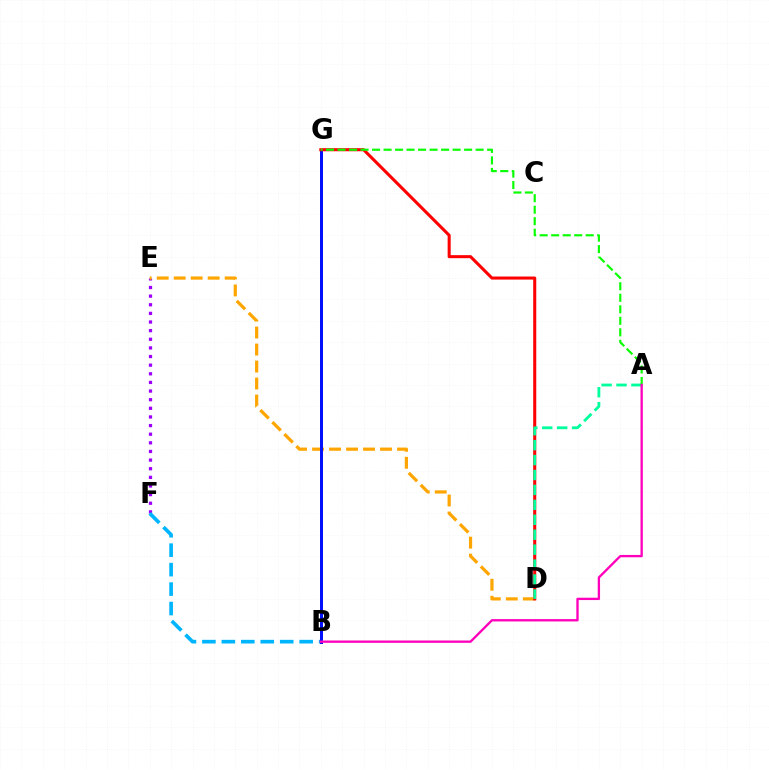{('E', 'F'): [{'color': '#9b00ff', 'line_style': 'dotted', 'thickness': 2.34}], ('B', 'F'): [{'color': '#00b5ff', 'line_style': 'dashed', 'thickness': 2.64}], ('D', 'E'): [{'color': '#ffa500', 'line_style': 'dashed', 'thickness': 2.31}], ('B', 'G'): [{'color': '#b3ff00', 'line_style': 'solid', 'thickness': 2.0}, {'color': '#0010ff', 'line_style': 'solid', 'thickness': 2.14}], ('D', 'G'): [{'color': '#ff0000', 'line_style': 'solid', 'thickness': 2.2}], ('A', 'D'): [{'color': '#00ff9d', 'line_style': 'dashed', 'thickness': 2.03}], ('A', 'G'): [{'color': '#08ff00', 'line_style': 'dashed', 'thickness': 1.56}], ('A', 'B'): [{'color': '#ff00bd', 'line_style': 'solid', 'thickness': 1.68}]}